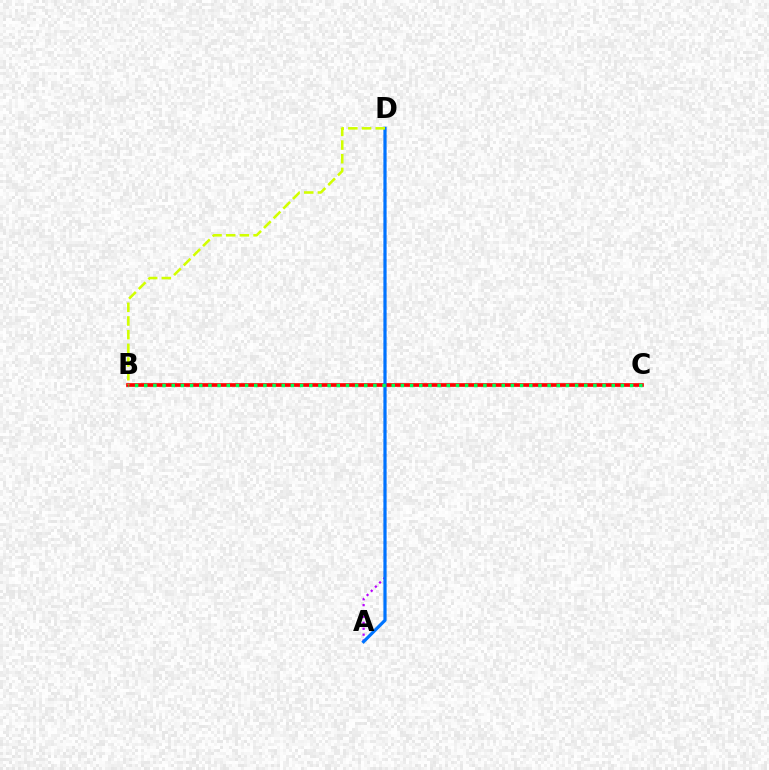{('A', 'D'): [{'color': '#b900ff', 'line_style': 'dotted', 'thickness': 1.6}, {'color': '#0074ff', 'line_style': 'solid', 'thickness': 2.3}], ('B', 'C'): [{'color': '#ff0000', 'line_style': 'solid', 'thickness': 2.65}, {'color': '#00ff5c', 'line_style': 'dotted', 'thickness': 2.49}], ('B', 'D'): [{'color': '#d1ff00', 'line_style': 'dashed', 'thickness': 1.86}]}